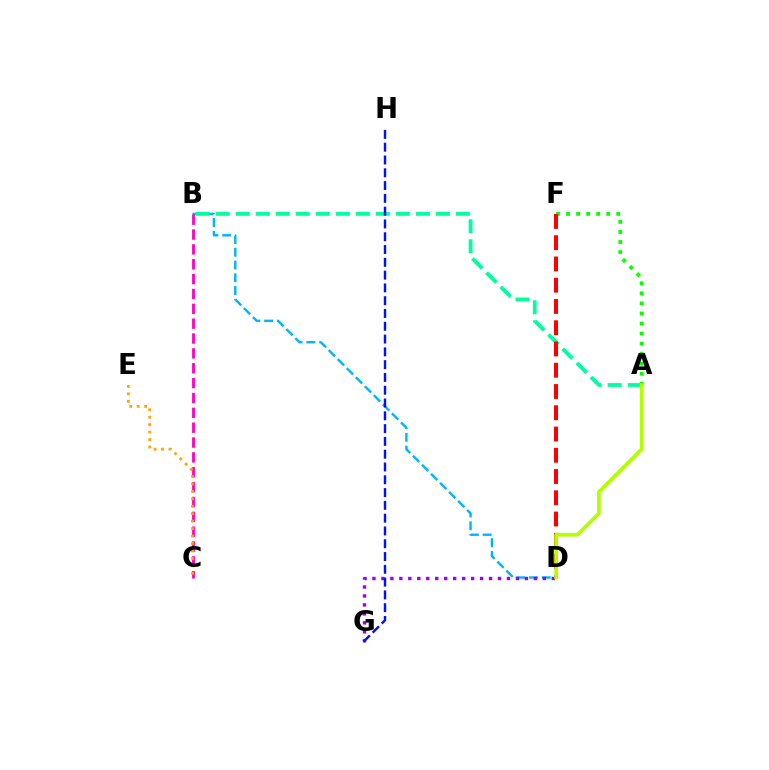{('B', 'D'): [{'color': '#00b5ff', 'line_style': 'dashed', 'thickness': 1.74}], ('A', 'B'): [{'color': '#00ff9d', 'line_style': 'dashed', 'thickness': 2.72}], ('A', 'F'): [{'color': '#08ff00', 'line_style': 'dotted', 'thickness': 2.73}], ('D', 'F'): [{'color': '#ff0000', 'line_style': 'dashed', 'thickness': 2.89}], ('B', 'C'): [{'color': '#ff00bd', 'line_style': 'dashed', 'thickness': 2.02}], ('D', 'G'): [{'color': '#9b00ff', 'line_style': 'dotted', 'thickness': 2.44}], ('G', 'H'): [{'color': '#0010ff', 'line_style': 'dashed', 'thickness': 1.74}], ('A', 'D'): [{'color': '#b3ff00', 'line_style': 'solid', 'thickness': 2.67}], ('C', 'E'): [{'color': '#ffa500', 'line_style': 'dotted', 'thickness': 2.03}]}